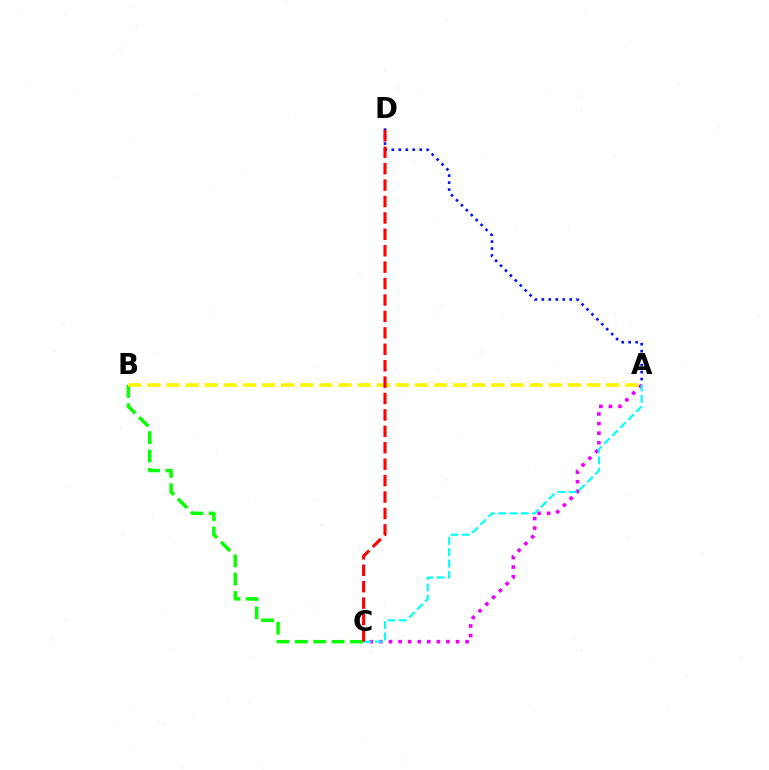{('A', 'C'): [{'color': '#ee00ff', 'line_style': 'dotted', 'thickness': 2.6}, {'color': '#00fff6', 'line_style': 'dashed', 'thickness': 1.54}], ('B', 'C'): [{'color': '#08ff00', 'line_style': 'dashed', 'thickness': 2.49}], ('A', 'D'): [{'color': '#0010ff', 'line_style': 'dotted', 'thickness': 1.89}], ('A', 'B'): [{'color': '#fcf500', 'line_style': 'dashed', 'thickness': 2.6}], ('C', 'D'): [{'color': '#ff0000', 'line_style': 'dashed', 'thickness': 2.23}]}